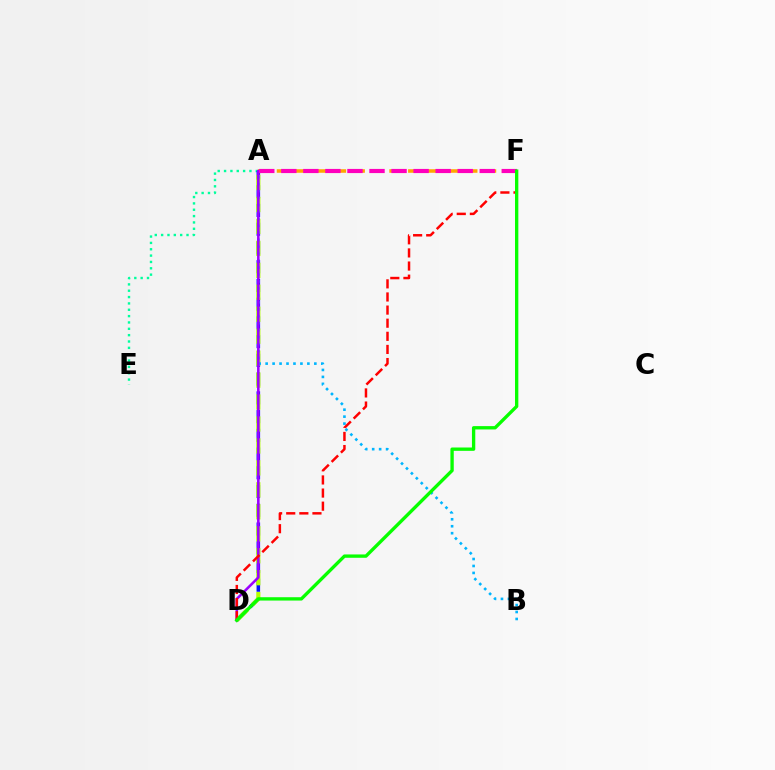{('A', 'E'): [{'color': '#00ff9d', 'line_style': 'dotted', 'thickness': 1.72}], ('A', 'D'): [{'color': '#0010ff', 'line_style': 'dashed', 'thickness': 2.55}, {'color': '#b3ff00', 'line_style': 'dashed', 'thickness': 2.98}, {'color': '#9b00ff', 'line_style': 'solid', 'thickness': 1.84}], ('A', 'B'): [{'color': '#00b5ff', 'line_style': 'dotted', 'thickness': 1.89}], ('A', 'F'): [{'color': '#ffa500', 'line_style': 'dashed', 'thickness': 2.55}, {'color': '#ff00bd', 'line_style': 'dashed', 'thickness': 3.0}], ('D', 'F'): [{'color': '#ff0000', 'line_style': 'dashed', 'thickness': 1.78}, {'color': '#08ff00', 'line_style': 'solid', 'thickness': 2.4}]}